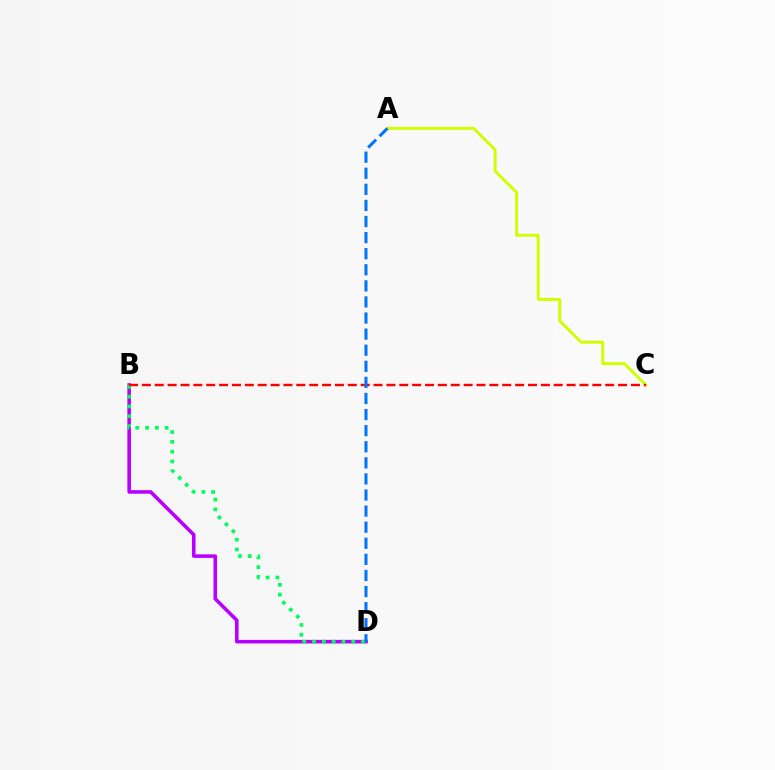{('B', 'D'): [{'color': '#b900ff', 'line_style': 'solid', 'thickness': 2.56}, {'color': '#00ff5c', 'line_style': 'dotted', 'thickness': 2.66}], ('A', 'C'): [{'color': '#d1ff00', 'line_style': 'solid', 'thickness': 2.13}], ('B', 'C'): [{'color': '#ff0000', 'line_style': 'dashed', 'thickness': 1.75}], ('A', 'D'): [{'color': '#0074ff', 'line_style': 'dashed', 'thickness': 2.19}]}